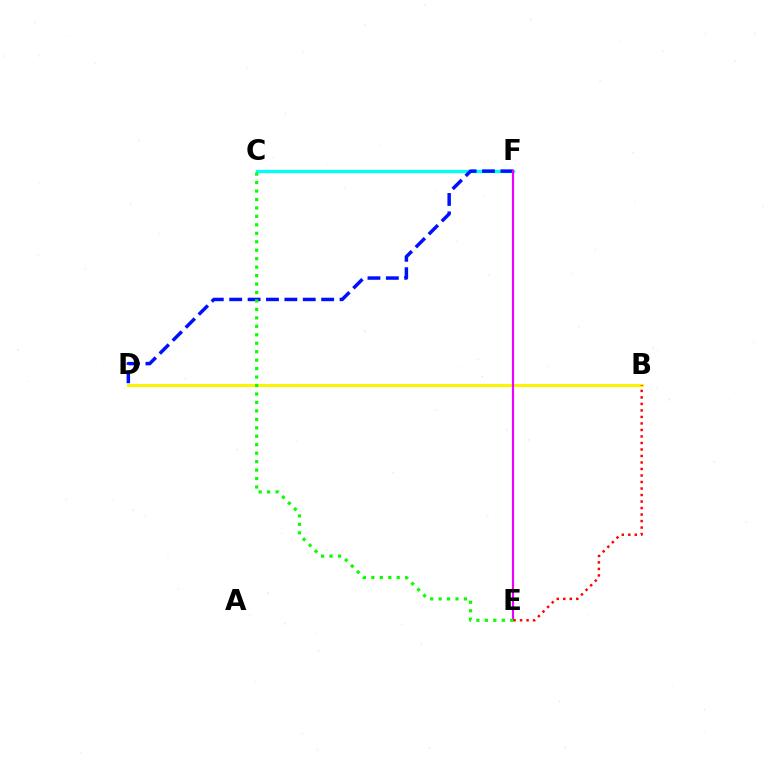{('C', 'F'): [{'color': '#00fff6', 'line_style': 'solid', 'thickness': 2.38}], ('D', 'F'): [{'color': '#0010ff', 'line_style': 'dashed', 'thickness': 2.5}], ('B', 'D'): [{'color': '#fcf500', 'line_style': 'solid', 'thickness': 2.17}], ('E', 'F'): [{'color': '#ee00ff', 'line_style': 'solid', 'thickness': 1.56}], ('B', 'E'): [{'color': '#ff0000', 'line_style': 'dotted', 'thickness': 1.77}], ('C', 'E'): [{'color': '#08ff00', 'line_style': 'dotted', 'thickness': 2.3}]}